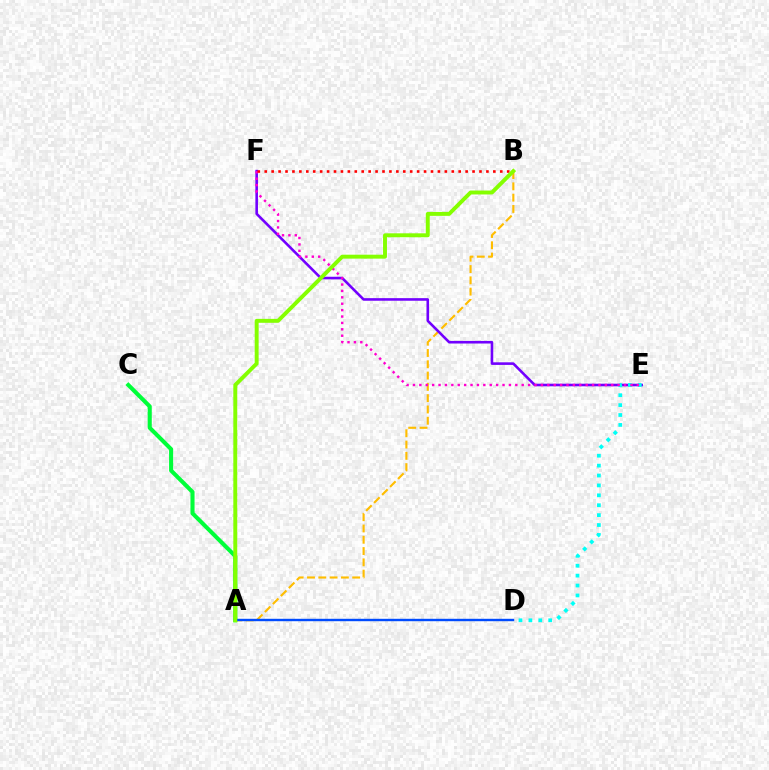{('A', 'B'): [{'color': '#ffbd00', 'line_style': 'dashed', 'thickness': 1.53}, {'color': '#84ff00', 'line_style': 'solid', 'thickness': 2.83}], ('E', 'F'): [{'color': '#7200ff', 'line_style': 'solid', 'thickness': 1.87}, {'color': '#ff00cf', 'line_style': 'dotted', 'thickness': 1.74}], ('D', 'E'): [{'color': '#00fff6', 'line_style': 'dotted', 'thickness': 2.69}], ('A', 'C'): [{'color': '#00ff39', 'line_style': 'solid', 'thickness': 2.94}], ('B', 'F'): [{'color': '#ff0000', 'line_style': 'dotted', 'thickness': 1.88}], ('A', 'D'): [{'color': '#004bff', 'line_style': 'solid', 'thickness': 1.73}]}